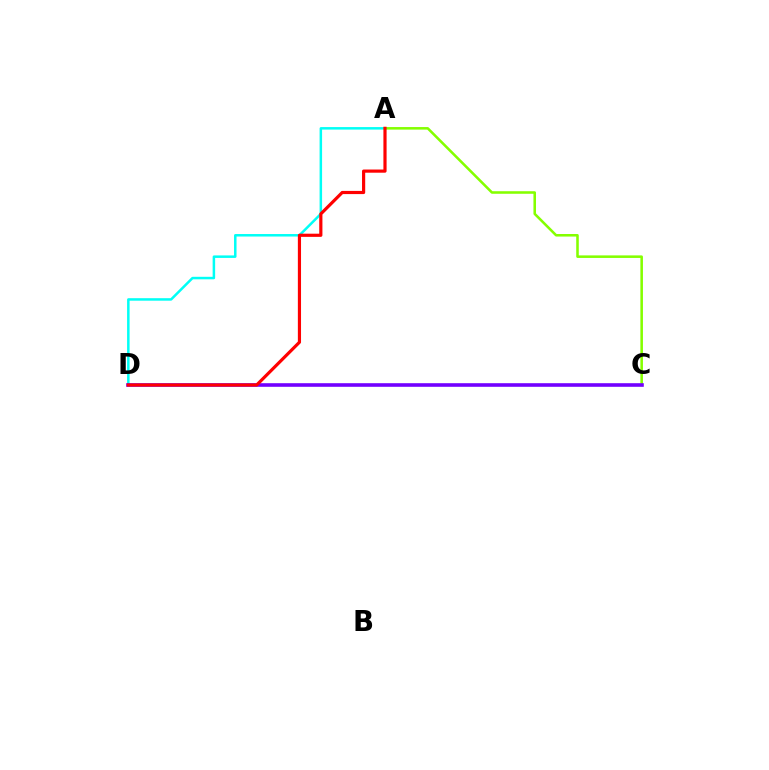{('A', 'D'): [{'color': '#00fff6', 'line_style': 'solid', 'thickness': 1.8}, {'color': '#ff0000', 'line_style': 'solid', 'thickness': 2.29}], ('A', 'C'): [{'color': '#84ff00', 'line_style': 'solid', 'thickness': 1.84}], ('C', 'D'): [{'color': '#7200ff', 'line_style': 'solid', 'thickness': 2.59}]}